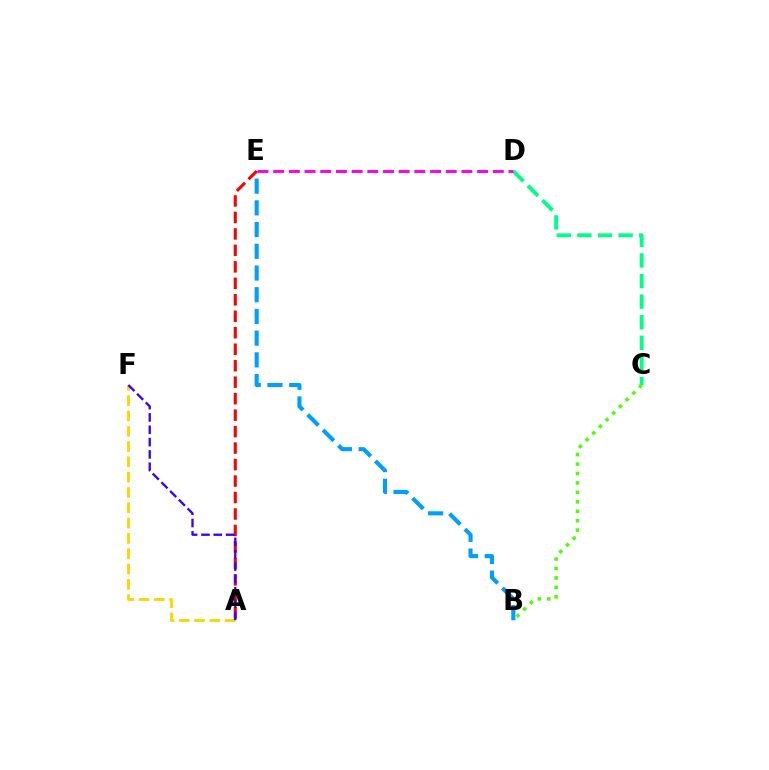{('C', 'D'): [{'color': '#00ff86', 'line_style': 'dashed', 'thickness': 2.8}], ('B', 'E'): [{'color': '#009eff', 'line_style': 'dashed', 'thickness': 2.95}], ('D', 'E'): [{'color': '#ff00ed', 'line_style': 'dashed', 'thickness': 2.13}], ('A', 'E'): [{'color': '#ff0000', 'line_style': 'dashed', 'thickness': 2.24}], ('B', 'C'): [{'color': '#4fff00', 'line_style': 'dotted', 'thickness': 2.57}], ('A', 'F'): [{'color': '#ffd500', 'line_style': 'dashed', 'thickness': 2.08}, {'color': '#3700ff', 'line_style': 'dashed', 'thickness': 1.68}]}